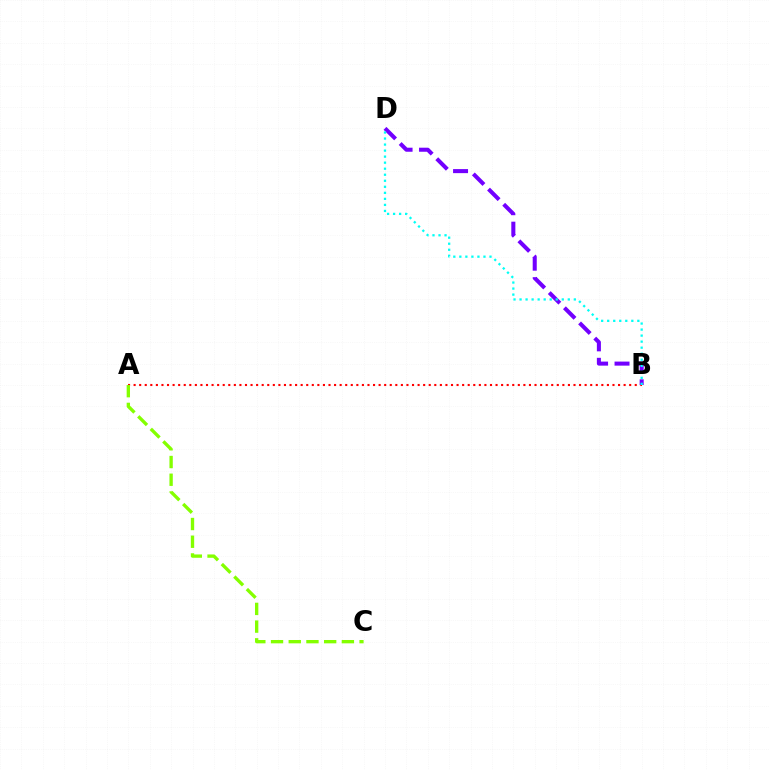{('A', 'B'): [{'color': '#ff0000', 'line_style': 'dotted', 'thickness': 1.51}], ('A', 'C'): [{'color': '#84ff00', 'line_style': 'dashed', 'thickness': 2.41}], ('B', 'D'): [{'color': '#7200ff', 'line_style': 'dashed', 'thickness': 2.91}, {'color': '#00fff6', 'line_style': 'dotted', 'thickness': 1.64}]}